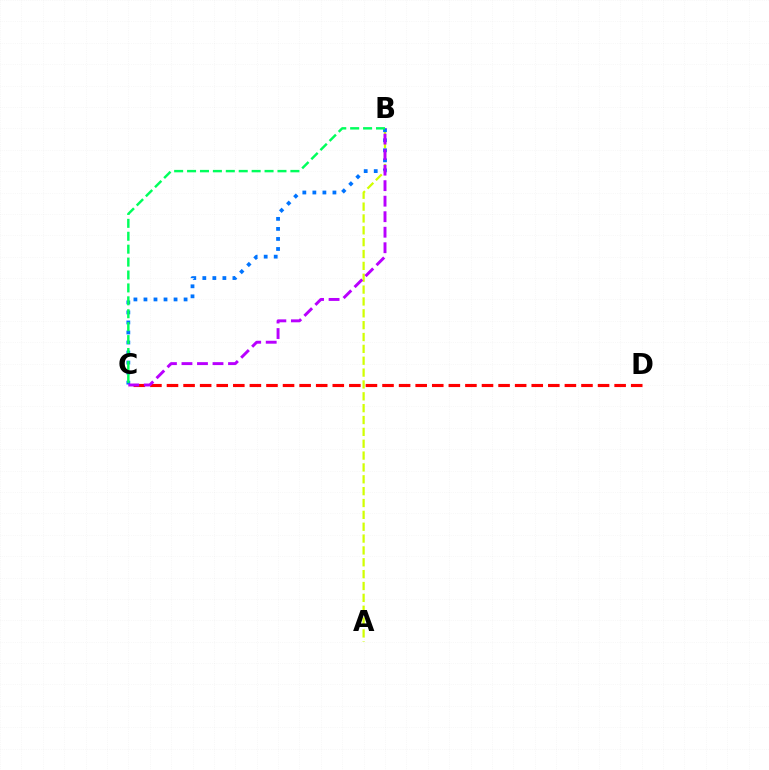{('A', 'B'): [{'color': '#d1ff00', 'line_style': 'dashed', 'thickness': 1.61}], ('B', 'C'): [{'color': '#0074ff', 'line_style': 'dotted', 'thickness': 2.73}, {'color': '#b900ff', 'line_style': 'dashed', 'thickness': 2.11}, {'color': '#00ff5c', 'line_style': 'dashed', 'thickness': 1.75}], ('C', 'D'): [{'color': '#ff0000', 'line_style': 'dashed', 'thickness': 2.25}]}